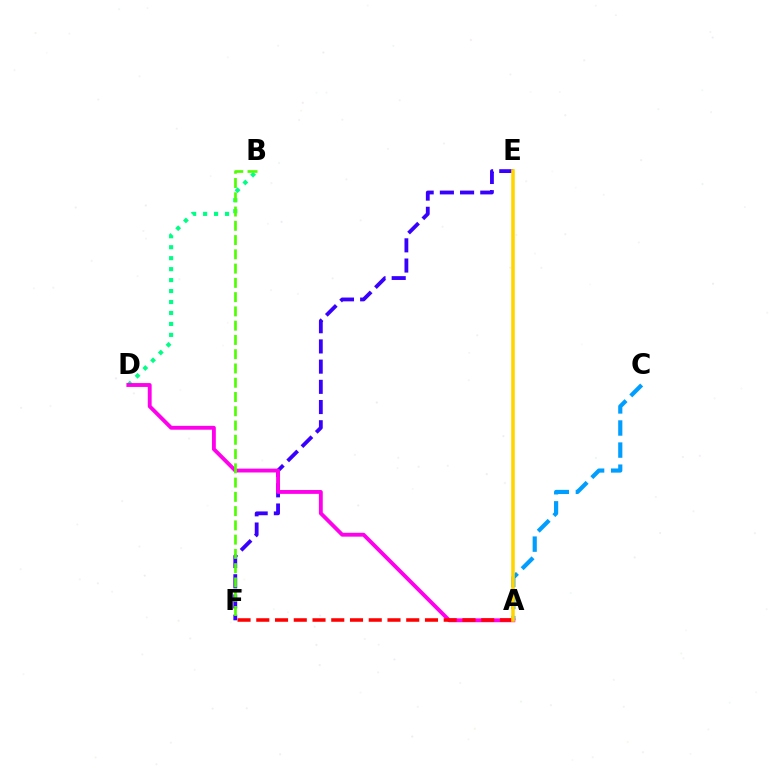{('A', 'C'): [{'color': '#009eff', 'line_style': 'dashed', 'thickness': 3.0}], ('E', 'F'): [{'color': '#3700ff', 'line_style': 'dashed', 'thickness': 2.74}], ('B', 'D'): [{'color': '#00ff86', 'line_style': 'dotted', 'thickness': 2.98}], ('A', 'D'): [{'color': '#ff00ed', 'line_style': 'solid', 'thickness': 2.78}], ('A', 'F'): [{'color': '#ff0000', 'line_style': 'dashed', 'thickness': 2.55}], ('A', 'E'): [{'color': '#ffd500', 'line_style': 'solid', 'thickness': 2.59}], ('B', 'F'): [{'color': '#4fff00', 'line_style': 'dashed', 'thickness': 1.94}]}